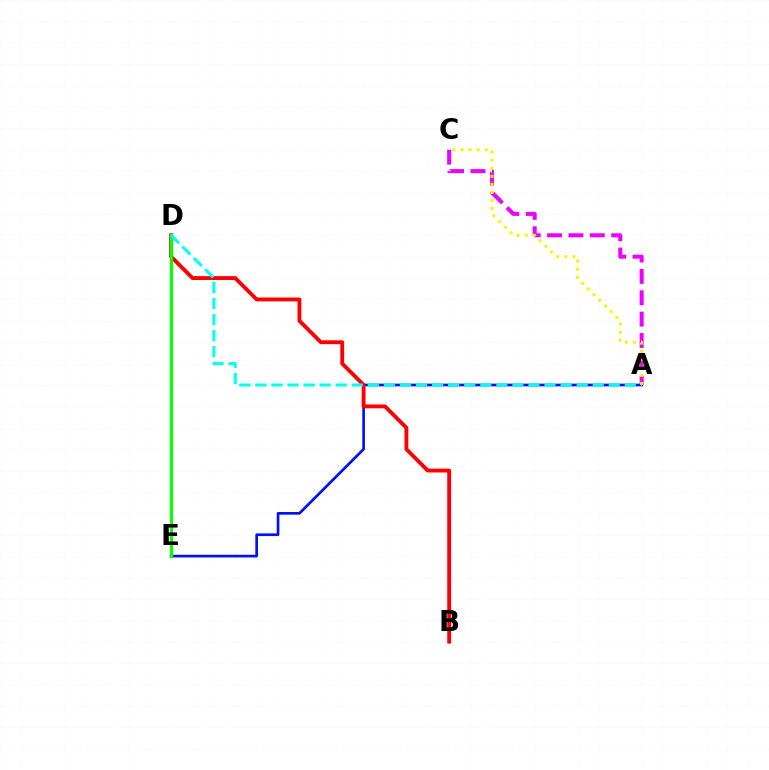{('A', 'E'): [{'color': '#0010ff', 'line_style': 'solid', 'thickness': 1.93}], ('B', 'D'): [{'color': '#ff0000', 'line_style': 'solid', 'thickness': 2.78}], ('A', 'C'): [{'color': '#ee00ff', 'line_style': 'dashed', 'thickness': 2.9}, {'color': '#fcf500', 'line_style': 'dotted', 'thickness': 2.19}], ('D', 'E'): [{'color': '#08ff00', 'line_style': 'solid', 'thickness': 2.29}], ('A', 'D'): [{'color': '#00fff6', 'line_style': 'dashed', 'thickness': 2.18}]}